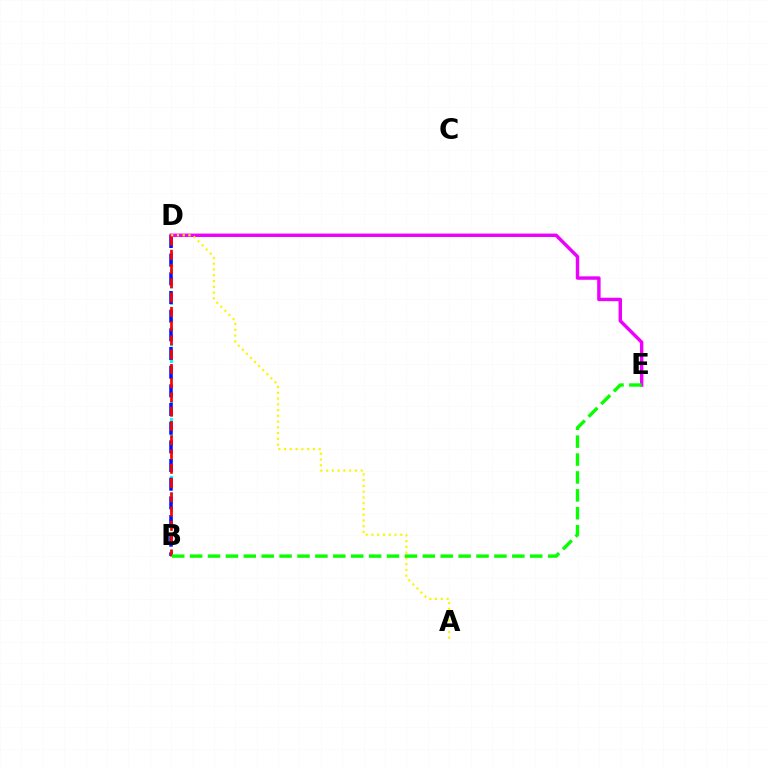{('B', 'D'): [{'color': '#00fff6', 'line_style': 'dotted', 'thickness': 2.25}, {'color': '#0010ff', 'line_style': 'dashed', 'thickness': 2.54}, {'color': '#ff0000', 'line_style': 'dashed', 'thickness': 1.94}], ('D', 'E'): [{'color': '#ee00ff', 'line_style': 'solid', 'thickness': 2.47}], ('A', 'D'): [{'color': '#fcf500', 'line_style': 'dotted', 'thickness': 1.57}], ('B', 'E'): [{'color': '#08ff00', 'line_style': 'dashed', 'thickness': 2.43}]}